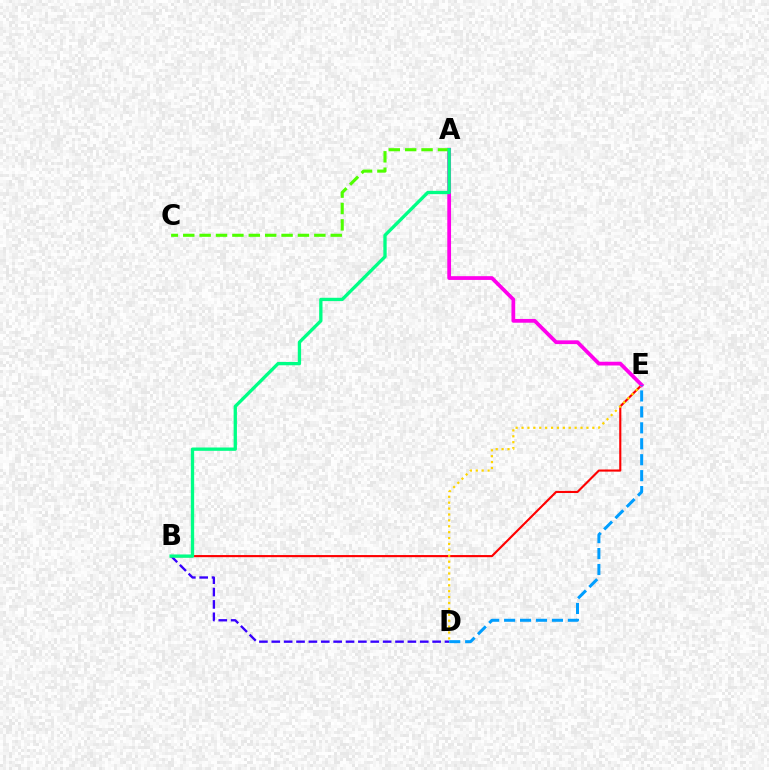{('B', 'E'): [{'color': '#ff0000', 'line_style': 'solid', 'thickness': 1.53}], ('D', 'E'): [{'color': '#ffd500', 'line_style': 'dotted', 'thickness': 1.6}, {'color': '#009eff', 'line_style': 'dashed', 'thickness': 2.17}], ('B', 'D'): [{'color': '#3700ff', 'line_style': 'dashed', 'thickness': 1.68}], ('A', 'E'): [{'color': '#ff00ed', 'line_style': 'solid', 'thickness': 2.7}], ('A', 'C'): [{'color': '#4fff00', 'line_style': 'dashed', 'thickness': 2.23}], ('A', 'B'): [{'color': '#00ff86', 'line_style': 'solid', 'thickness': 2.39}]}